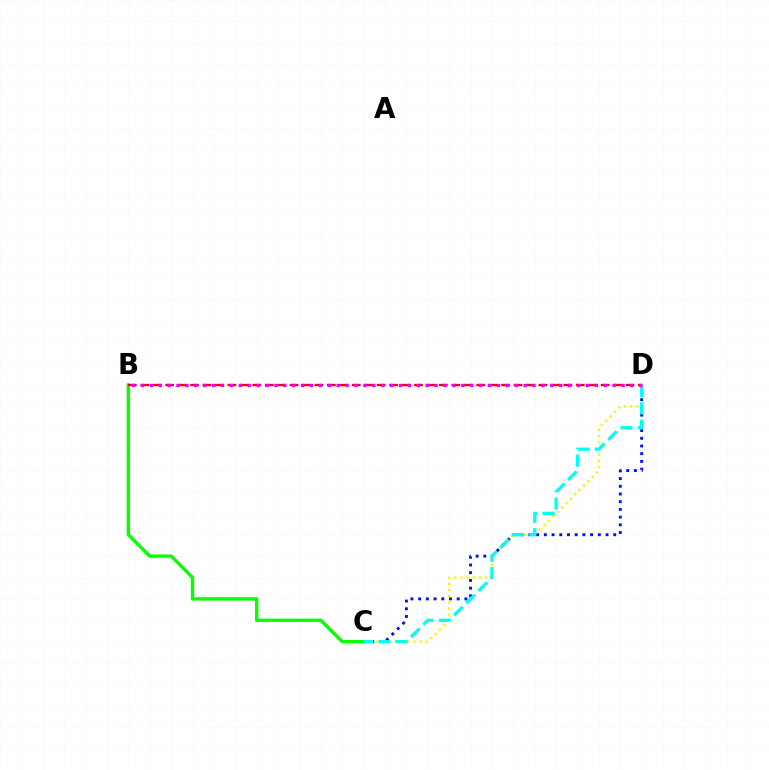{('C', 'D'): [{'color': '#fcf500', 'line_style': 'dotted', 'thickness': 1.68}, {'color': '#0010ff', 'line_style': 'dotted', 'thickness': 2.09}, {'color': '#00fff6', 'line_style': 'dashed', 'thickness': 2.35}], ('B', 'C'): [{'color': '#08ff00', 'line_style': 'solid', 'thickness': 2.41}], ('B', 'D'): [{'color': '#ff0000', 'line_style': 'dashed', 'thickness': 1.69}, {'color': '#ee00ff', 'line_style': 'dotted', 'thickness': 2.42}]}